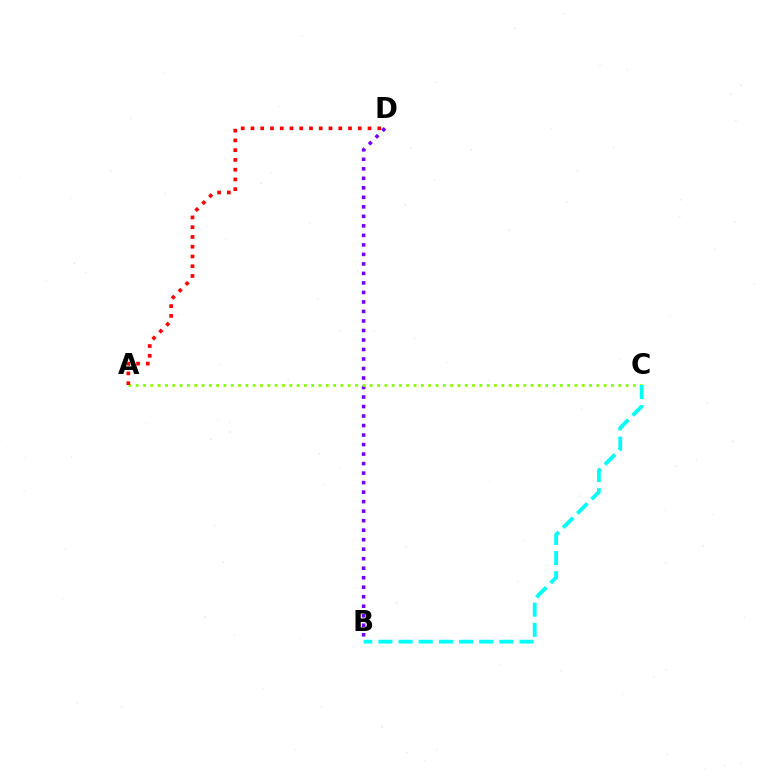{('B', 'D'): [{'color': '#7200ff', 'line_style': 'dotted', 'thickness': 2.58}], ('A', 'C'): [{'color': '#84ff00', 'line_style': 'dotted', 'thickness': 1.99}], ('A', 'D'): [{'color': '#ff0000', 'line_style': 'dotted', 'thickness': 2.65}], ('B', 'C'): [{'color': '#00fff6', 'line_style': 'dashed', 'thickness': 2.74}]}